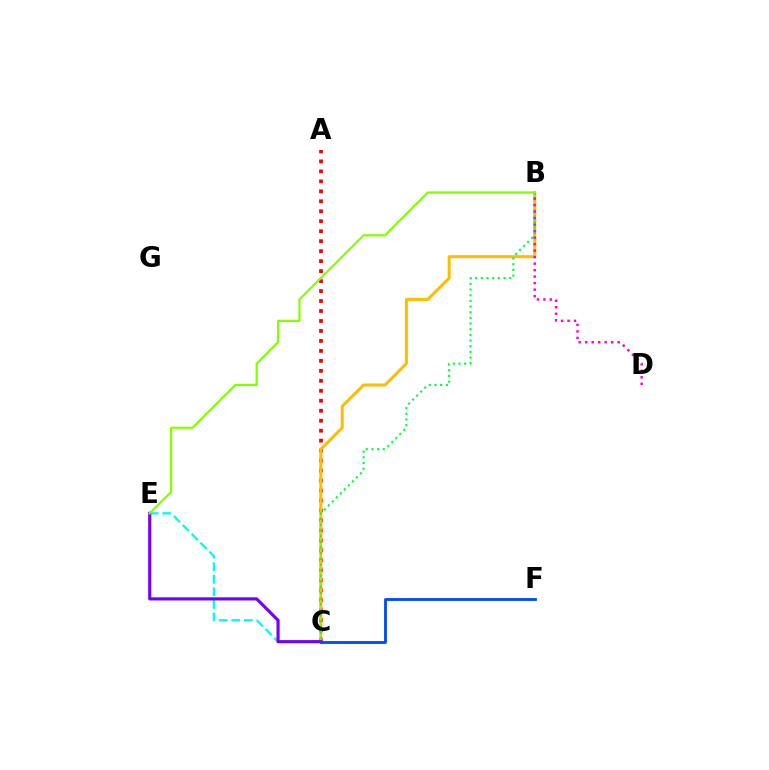{('C', 'E'): [{'color': '#00fff6', 'line_style': 'dashed', 'thickness': 1.71}, {'color': '#7200ff', 'line_style': 'solid', 'thickness': 2.26}], ('A', 'C'): [{'color': '#ff0000', 'line_style': 'dotted', 'thickness': 2.71}], ('B', 'C'): [{'color': '#ffbd00', 'line_style': 'solid', 'thickness': 2.18}, {'color': '#00ff39', 'line_style': 'dotted', 'thickness': 1.54}], ('B', 'D'): [{'color': '#ff00cf', 'line_style': 'dotted', 'thickness': 1.77}], ('C', 'F'): [{'color': '#004bff', 'line_style': 'solid', 'thickness': 2.04}], ('B', 'E'): [{'color': '#84ff00', 'line_style': 'solid', 'thickness': 1.6}]}